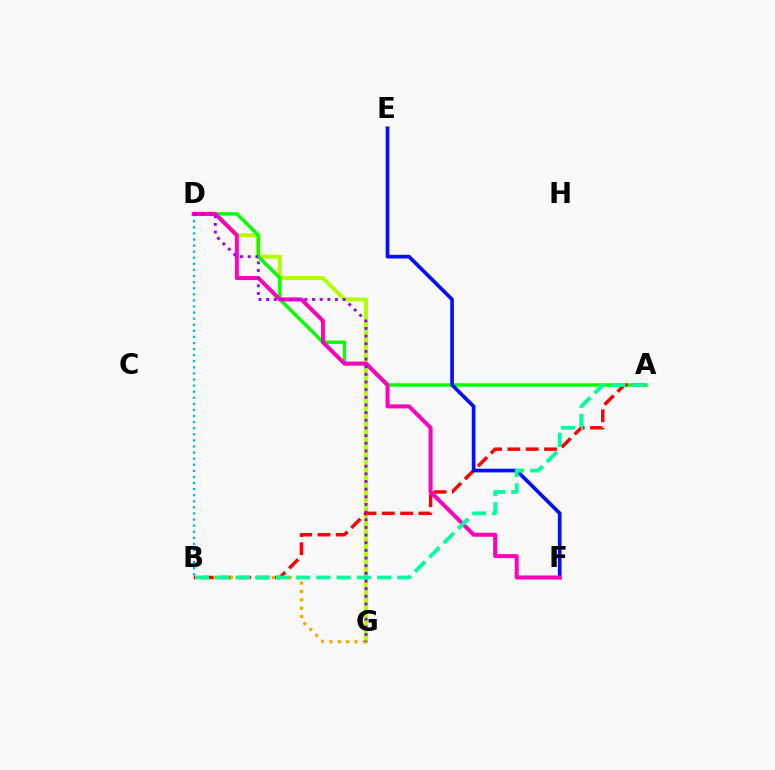{('D', 'G'): [{'color': '#b3ff00', 'line_style': 'solid', 'thickness': 2.9}, {'color': '#9b00ff', 'line_style': 'dotted', 'thickness': 2.08}], ('A', 'D'): [{'color': '#08ff00', 'line_style': 'solid', 'thickness': 2.48}], ('B', 'D'): [{'color': '#00b5ff', 'line_style': 'dotted', 'thickness': 1.65}], ('A', 'B'): [{'color': '#ff0000', 'line_style': 'dashed', 'thickness': 2.48}, {'color': '#00ff9d', 'line_style': 'dashed', 'thickness': 2.75}], ('E', 'F'): [{'color': '#0010ff', 'line_style': 'solid', 'thickness': 2.65}], ('B', 'G'): [{'color': '#ffa500', 'line_style': 'dotted', 'thickness': 2.28}], ('D', 'F'): [{'color': '#ff00bd', 'line_style': 'solid', 'thickness': 2.89}]}